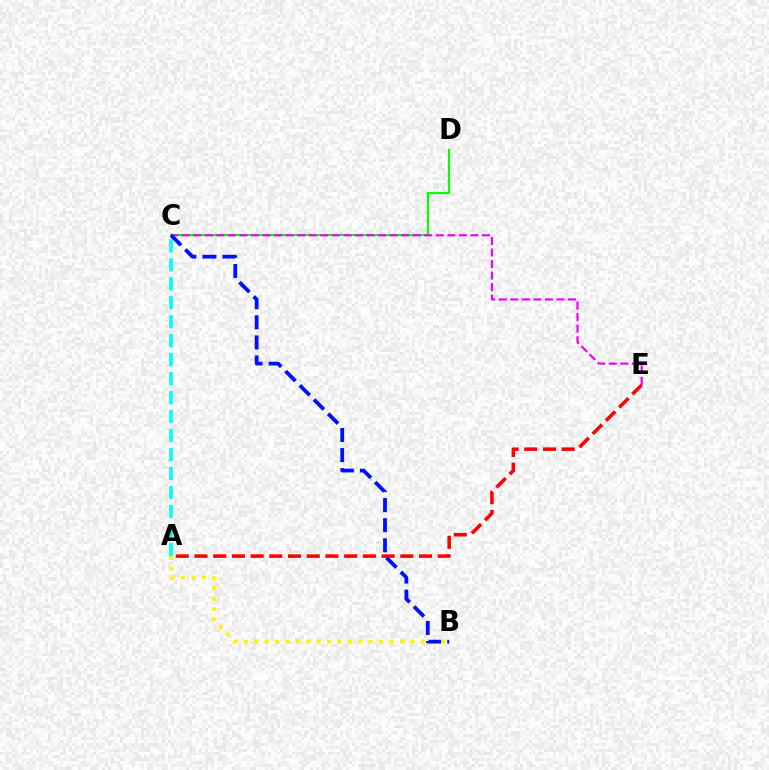{('A', 'B'): [{'color': '#fcf500', 'line_style': 'dotted', 'thickness': 2.83}], ('C', 'D'): [{'color': '#08ff00', 'line_style': 'solid', 'thickness': 1.57}], ('A', 'E'): [{'color': '#ff0000', 'line_style': 'dashed', 'thickness': 2.54}], ('A', 'C'): [{'color': '#00fff6', 'line_style': 'dashed', 'thickness': 2.58}], ('C', 'E'): [{'color': '#ee00ff', 'line_style': 'dashed', 'thickness': 1.57}], ('B', 'C'): [{'color': '#0010ff', 'line_style': 'dashed', 'thickness': 2.73}]}